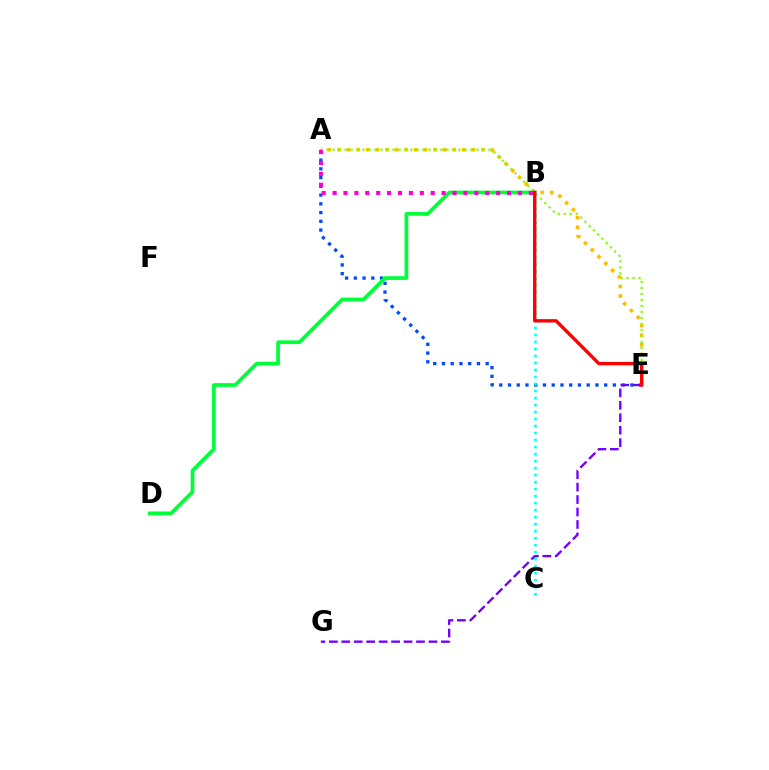{('A', 'E'): [{'color': '#ffbd00', 'line_style': 'dotted', 'thickness': 2.61}, {'color': '#004bff', 'line_style': 'dotted', 'thickness': 2.38}, {'color': '#84ff00', 'line_style': 'dotted', 'thickness': 1.63}], ('B', 'D'): [{'color': '#00ff39', 'line_style': 'solid', 'thickness': 2.68}], ('E', 'G'): [{'color': '#7200ff', 'line_style': 'dashed', 'thickness': 1.69}], ('B', 'C'): [{'color': '#00fff6', 'line_style': 'dotted', 'thickness': 1.9}], ('B', 'E'): [{'color': '#ff0000', 'line_style': 'solid', 'thickness': 2.43}], ('A', 'B'): [{'color': '#ff00cf', 'line_style': 'dotted', 'thickness': 2.96}]}